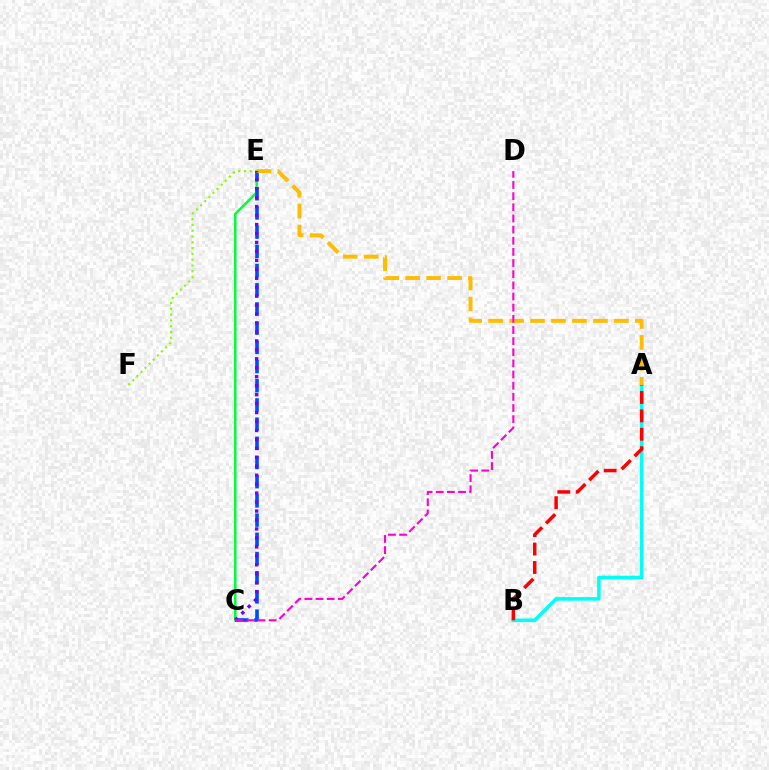{('C', 'E'): [{'color': '#00ff39', 'line_style': 'solid', 'thickness': 1.81}, {'color': '#004bff', 'line_style': 'dashed', 'thickness': 2.61}, {'color': '#7200ff', 'line_style': 'dotted', 'thickness': 2.43}], ('A', 'B'): [{'color': '#00fff6', 'line_style': 'solid', 'thickness': 2.56}, {'color': '#ff0000', 'line_style': 'dashed', 'thickness': 2.5}], ('E', 'F'): [{'color': '#84ff00', 'line_style': 'dotted', 'thickness': 1.58}], ('A', 'E'): [{'color': '#ffbd00', 'line_style': 'dashed', 'thickness': 2.85}], ('C', 'D'): [{'color': '#ff00cf', 'line_style': 'dashed', 'thickness': 1.51}]}